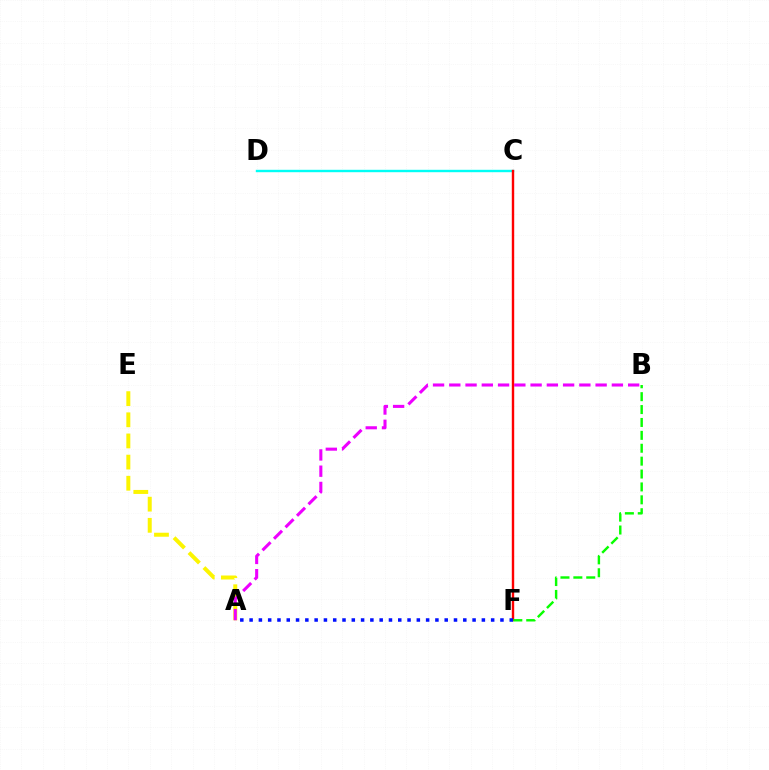{('C', 'D'): [{'color': '#00fff6', 'line_style': 'solid', 'thickness': 1.73}], ('A', 'E'): [{'color': '#fcf500', 'line_style': 'dashed', 'thickness': 2.87}], ('C', 'F'): [{'color': '#ff0000', 'line_style': 'solid', 'thickness': 1.73}], ('A', 'B'): [{'color': '#ee00ff', 'line_style': 'dashed', 'thickness': 2.21}], ('B', 'F'): [{'color': '#08ff00', 'line_style': 'dashed', 'thickness': 1.75}], ('A', 'F'): [{'color': '#0010ff', 'line_style': 'dotted', 'thickness': 2.52}]}